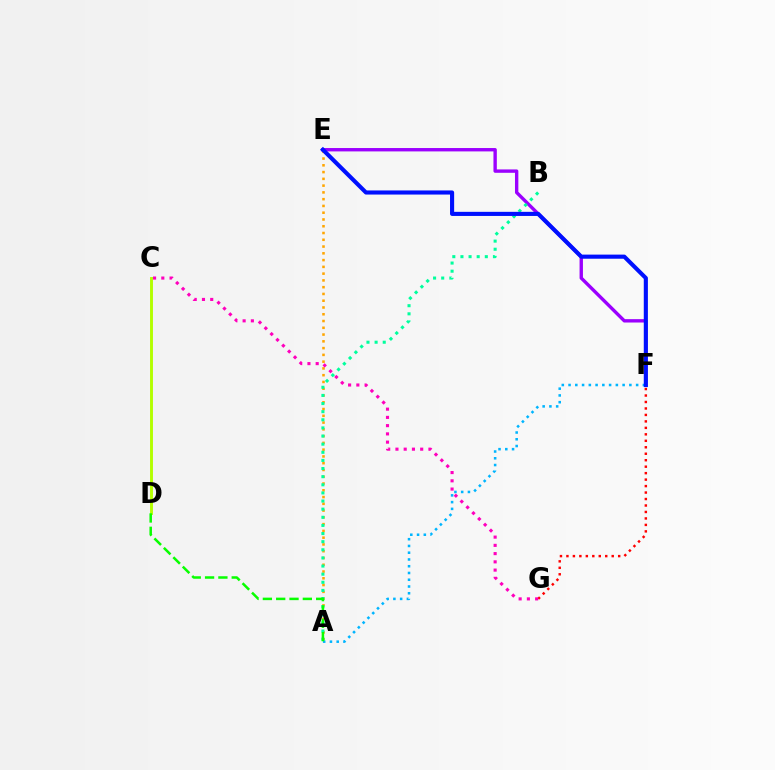{('E', 'F'): [{'color': '#9b00ff', 'line_style': 'solid', 'thickness': 2.43}, {'color': '#0010ff', 'line_style': 'solid', 'thickness': 2.96}], ('F', 'G'): [{'color': '#ff0000', 'line_style': 'dotted', 'thickness': 1.76}], ('C', 'D'): [{'color': '#b3ff00', 'line_style': 'solid', 'thickness': 2.09}], ('A', 'E'): [{'color': '#ffa500', 'line_style': 'dotted', 'thickness': 1.84}], ('A', 'F'): [{'color': '#00b5ff', 'line_style': 'dotted', 'thickness': 1.84}], ('C', 'G'): [{'color': '#ff00bd', 'line_style': 'dotted', 'thickness': 2.24}], ('A', 'B'): [{'color': '#00ff9d', 'line_style': 'dotted', 'thickness': 2.21}], ('A', 'D'): [{'color': '#08ff00', 'line_style': 'dashed', 'thickness': 1.81}]}